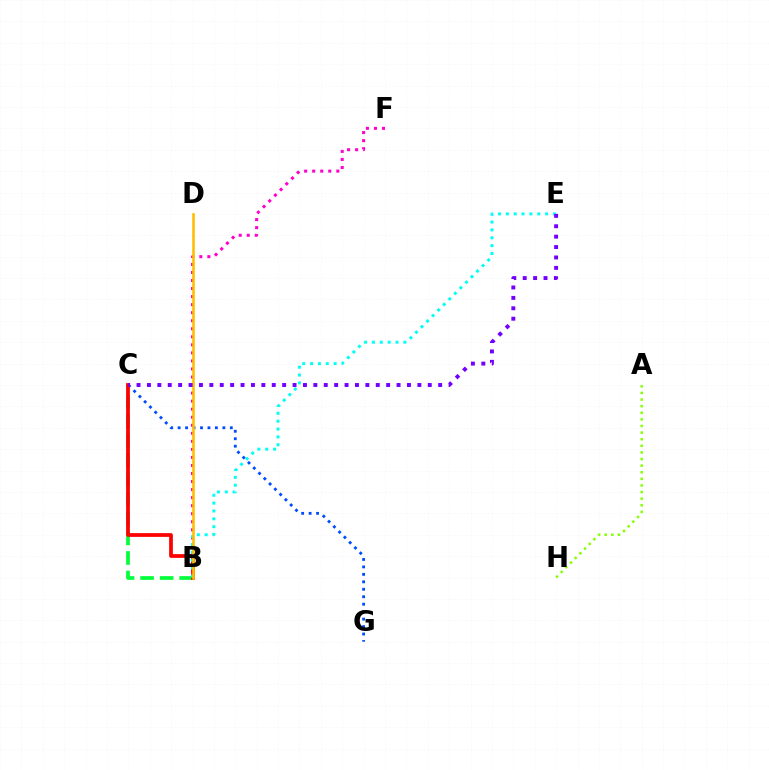{('B', 'F'): [{'color': '#ff00cf', 'line_style': 'dotted', 'thickness': 2.18}], ('C', 'G'): [{'color': '#004bff', 'line_style': 'dotted', 'thickness': 2.03}], ('B', 'C'): [{'color': '#00ff39', 'line_style': 'dashed', 'thickness': 2.66}, {'color': '#ff0000', 'line_style': 'solid', 'thickness': 2.7}], ('B', 'E'): [{'color': '#00fff6', 'line_style': 'dotted', 'thickness': 2.13}], ('B', 'D'): [{'color': '#ffbd00', 'line_style': 'solid', 'thickness': 1.86}], ('C', 'E'): [{'color': '#7200ff', 'line_style': 'dotted', 'thickness': 2.83}], ('A', 'H'): [{'color': '#84ff00', 'line_style': 'dotted', 'thickness': 1.8}]}